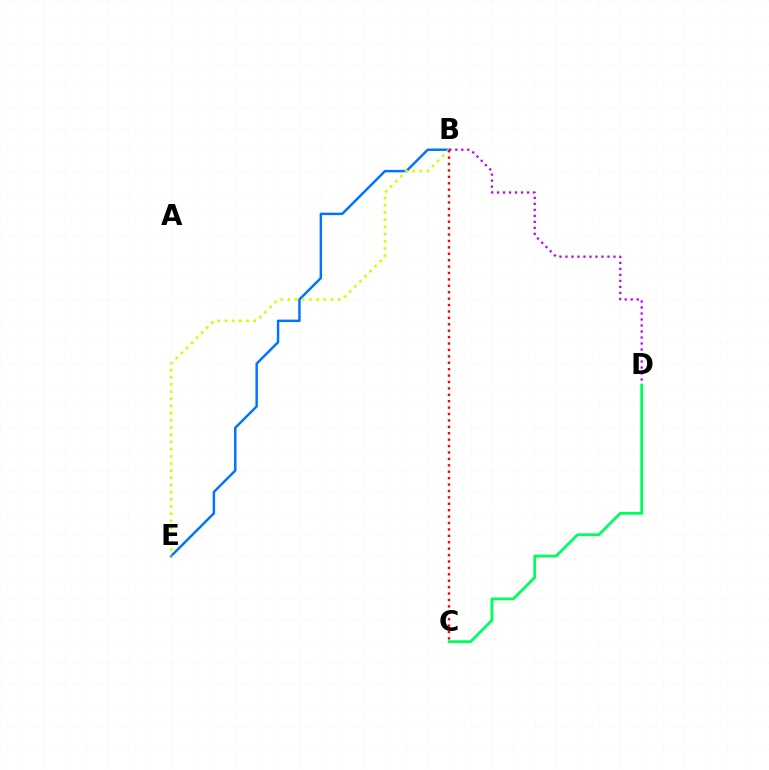{('B', 'E'): [{'color': '#0074ff', 'line_style': 'solid', 'thickness': 1.77}, {'color': '#d1ff00', 'line_style': 'dotted', 'thickness': 1.95}], ('B', 'C'): [{'color': '#ff0000', 'line_style': 'dotted', 'thickness': 1.74}], ('B', 'D'): [{'color': '#b900ff', 'line_style': 'dotted', 'thickness': 1.63}], ('C', 'D'): [{'color': '#00ff5c', 'line_style': 'solid', 'thickness': 2.02}]}